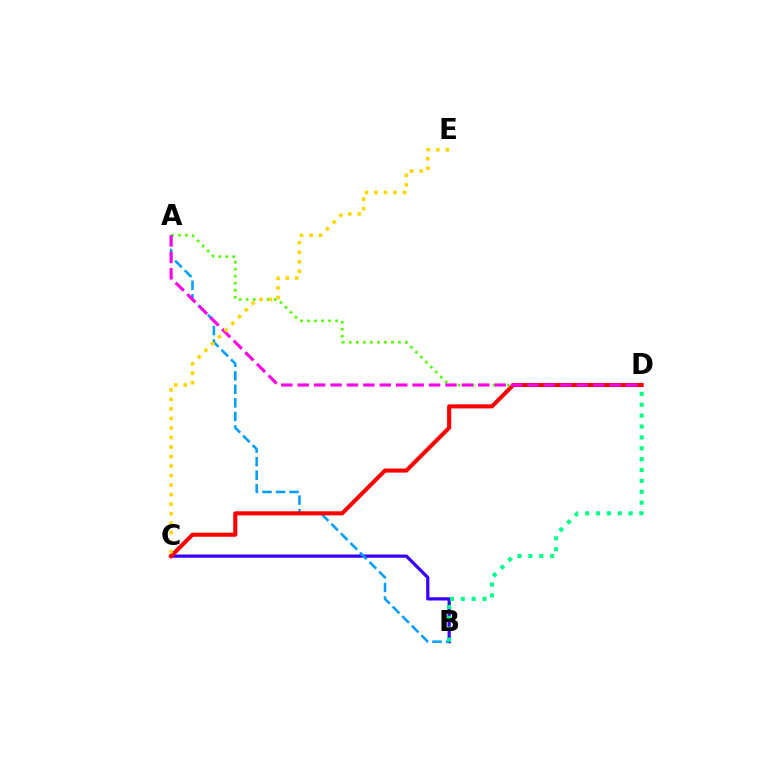{('B', 'C'): [{'color': '#3700ff', 'line_style': 'solid', 'thickness': 2.32}], ('A', 'D'): [{'color': '#4fff00', 'line_style': 'dotted', 'thickness': 1.91}, {'color': '#ff00ed', 'line_style': 'dashed', 'thickness': 2.23}], ('A', 'B'): [{'color': '#009eff', 'line_style': 'dashed', 'thickness': 1.84}], ('C', 'D'): [{'color': '#ff0000', 'line_style': 'solid', 'thickness': 2.93}], ('C', 'E'): [{'color': '#ffd500', 'line_style': 'dotted', 'thickness': 2.59}], ('B', 'D'): [{'color': '#00ff86', 'line_style': 'dotted', 'thickness': 2.95}]}